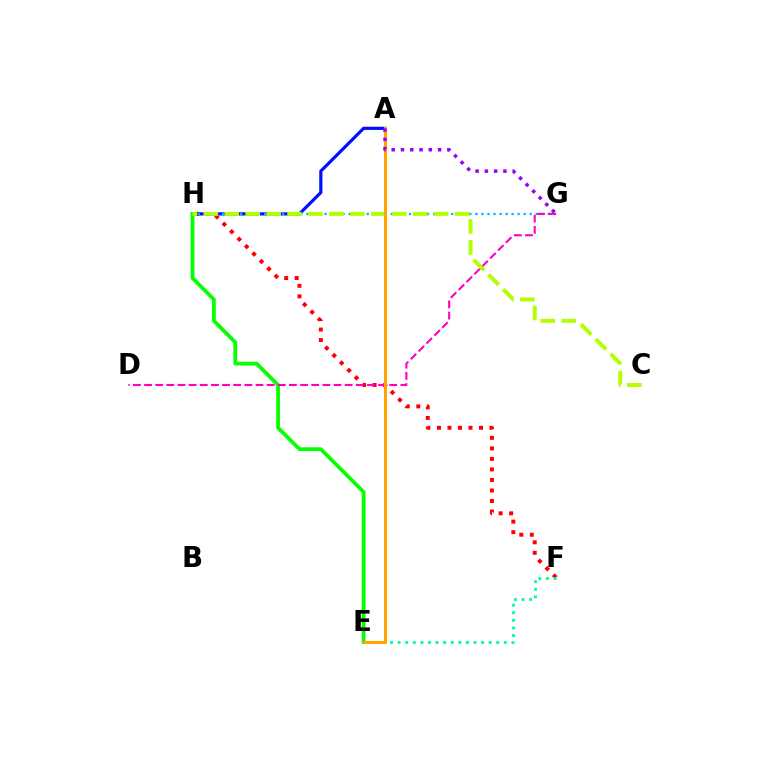{('F', 'H'): [{'color': '#ff0000', 'line_style': 'dotted', 'thickness': 2.86}], ('A', 'H'): [{'color': '#0010ff', 'line_style': 'solid', 'thickness': 2.3}], ('E', 'H'): [{'color': '#08ff00', 'line_style': 'solid', 'thickness': 2.71}], ('G', 'H'): [{'color': '#00b5ff', 'line_style': 'dotted', 'thickness': 1.64}], ('D', 'G'): [{'color': '#ff00bd', 'line_style': 'dashed', 'thickness': 1.51}], ('E', 'F'): [{'color': '#00ff9d', 'line_style': 'dotted', 'thickness': 2.06}], ('C', 'H'): [{'color': '#b3ff00', 'line_style': 'dashed', 'thickness': 2.85}], ('A', 'E'): [{'color': '#ffa500', 'line_style': 'solid', 'thickness': 2.22}], ('A', 'G'): [{'color': '#9b00ff', 'line_style': 'dotted', 'thickness': 2.52}]}